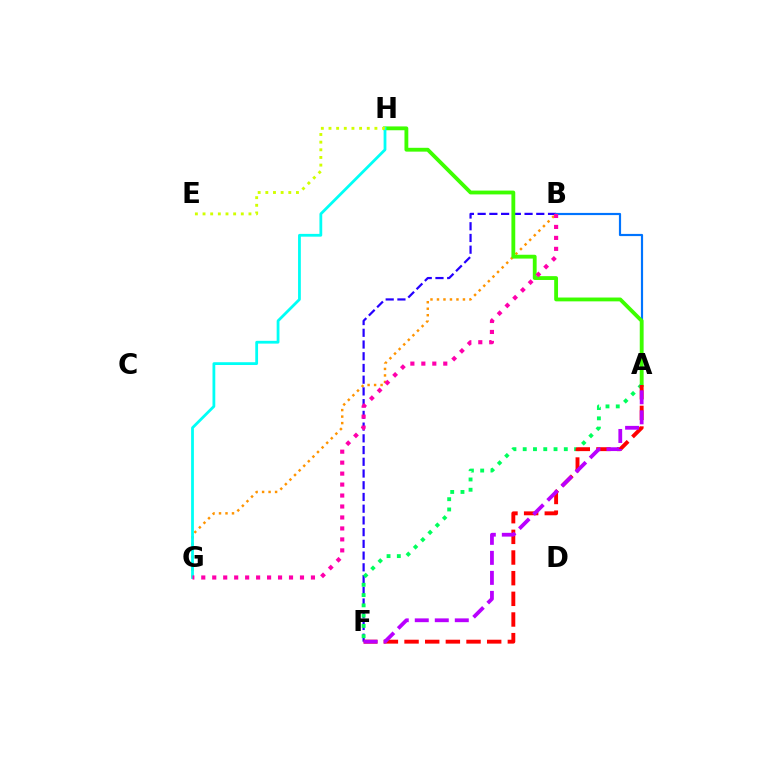{('B', 'G'): [{'color': '#ff9400', 'line_style': 'dotted', 'thickness': 1.76}, {'color': '#ff00ac', 'line_style': 'dotted', 'thickness': 2.98}], ('B', 'F'): [{'color': '#2500ff', 'line_style': 'dashed', 'thickness': 1.59}], ('A', 'B'): [{'color': '#0074ff', 'line_style': 'solid', 'thickness': 1.57}], ('A', 'H'): [{'color': '#3dff00', 'line_style': 'solid', 'thickness': 2.76}], ('A', 'F'): [{'color': '#00ff5c', 'line_style': 'dotted', 'thickness': 2.79}, {'color': '#ff0000', 'line_style': 'dashed', 'thickness': 2.81}, {'color': '#b900ff', 'line_style': 'dashed', 'thickness': 2.72}], ('G', 'H'): [{'color': '#00fff6', 'line_style': 'solid', 'thickness': 2.01}], ('E', 'H'): [{'color': '#d1ff00', 'line_style': 'dotted', 'thickness': 2.08}]}